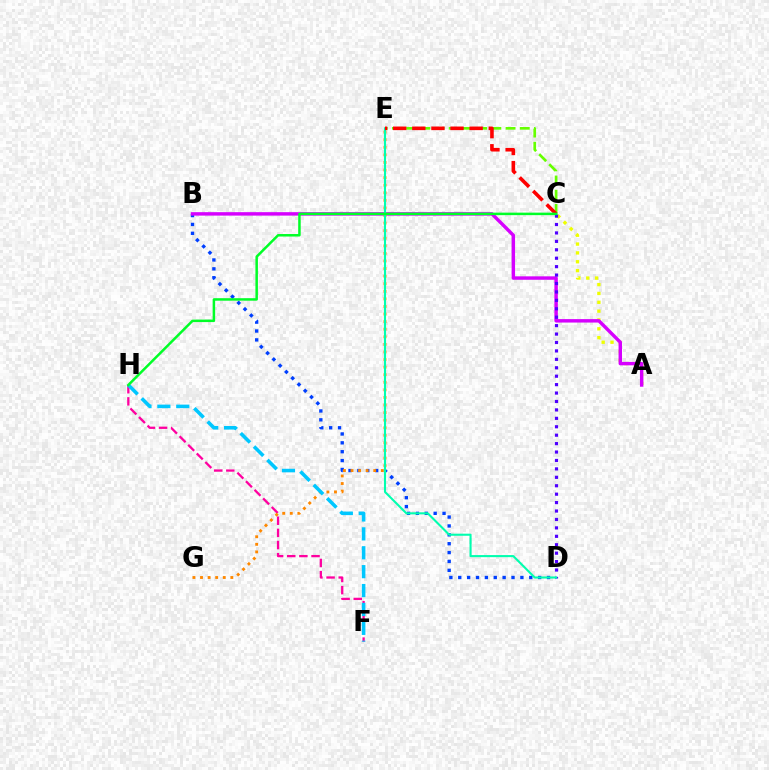{('F', 'H'): [{'color': '#ff00a0', 'line_style': 'dashed', 'thickness': 1.65}, {'color': '#00c7ff', 'line_style': 'dashed', 'thickness': 2.57}], ('A', 'C'): [{'color': '#eeff00', 'line_style': 'dotted', 'thickness': 2.4}], ('B', 'D'): [{'color': '#003fff', 'line_style': 'dotted', 'thickness': 2.41}], ('A', 'B'): [{'color': '#d600ff', 'line_style': 'solid', 'thickness': 2.48}], ('E', 'G'): [{'color': '#ff8800', 'line_style': 'dotted', 'thickness': 2.06}], ('C', 'E'): [{'color': '#66ff00', 'line_style': 'dashed', 'thickness': 1.93}, {'color': '#ff0000', 'line_style': 'dashed', 'thickness': 2.6}], ('C', 'D'): [{'color': '#4f00ff', 'line_style': 'dotted', 'thickness': 2.29}], ('D', 'E'): [{'color': '#00ffaf', 'line_style': 'solid', 'thickness': 1.5}], ('C', 'H'): [{'color': '#00ff27', 'line_style': 'solid', 'thickness': 1.8}]}